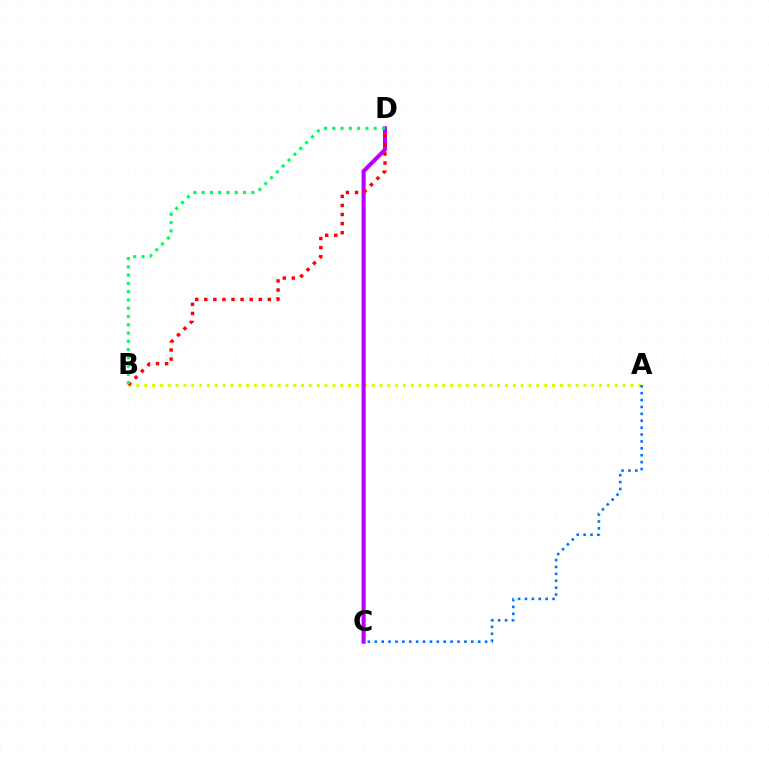{('A', 'B'): [{'color': '#d1ff00', 'line_style': 'dotted', 'thickness': 2.13}], ('C', 'D'): [{'color': '#b900ff', 'line_style': 'solid', 'thickness': 2.93}], ('B', 'D'): [{'color': '#ff0000', 'line_style': 'dotted', 'thickness': 2.47}, {'color': '#00ff5c', 'line_style': 'dotted', 'thickness': 2.25}], ('A', 'C'): [{'color': '#0074ff', 'line_style': 'dotted', 'thickness': 1.87}]}